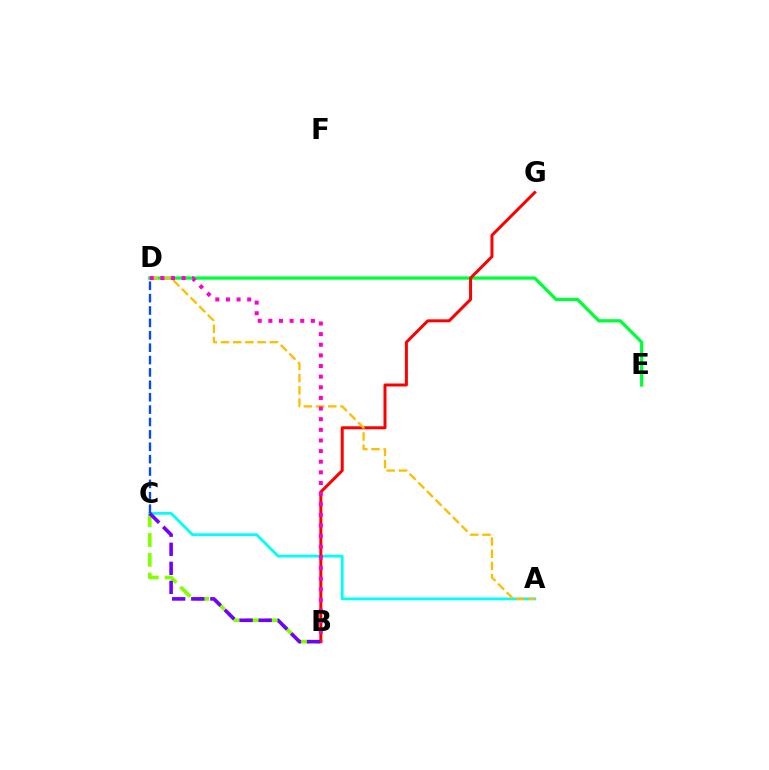{('D', 'E'): [{'color': '#00ff39', 'line_style': 'solid', 'thickness': 2.36}], ('A', 'C'): [{'color': '#00fff6', 'line_style': 'solid', 'thickness': 2.02}], ('B', 'C'): [{'color': '#84ff00', 'line_style': 'dashed', 'thickness': 2.69}, {'color': '#7200ff', 'line_style': 'dashed', 'thickness': 2.59}], ('B', 'G'): [{'color': '#ff0000', 'line_style': 'solid', 'thickness': 2.15}], ('A', 'D'): [{'color': '#ffbd00', 'line_style': 'dashed', 'thickness': 1.66}], ('B', 'D'): [{'color': '#ff00cf', 'line_style': 'dotted', 'thickness': 2.89}], ('C', 'D'): [{'color': '#004bff', 'line_style': 'dashed', 'thickness': 1.68}]}